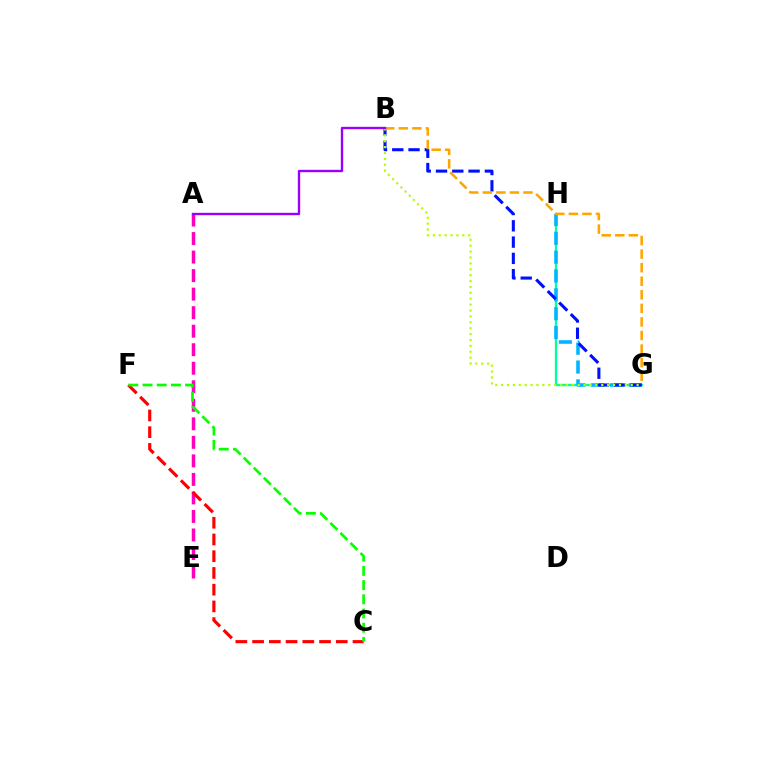{('G', 'H'): [{'color': '#00ff9d', 'line_style': 'solid', 'thickness': 1.66}, {'color': '#00b5ff', 'line_style': 'dashed', 'thickness': 2.56}], ('A', 'E'): [{'color': '#ff00bd', 'line_style': 'dashed', 'thickness': 2.52}], ('C', 'F'): [{'color': '#ff0000', 'line_style': 'dashed', 'thickness': 2.27}, {'color': '#08ff00', 'line_style': 'dashed', 'thickness': 1.93}], ('B', 'G'): [{'color': '#0010ff', 'line_style': 'dashed', 'thickness': 2.21}, {'color': '#b3ff00', 'line_style': 'dotted', 'thickness': 1.6}, {'color': '#ffa500', 'line_style': 'dashed', 'thickness': 1.84}], ('A', 'B'): [{'color': '#9b00ff', 'line_style': 'solid', 'thickness': 1.7}]}